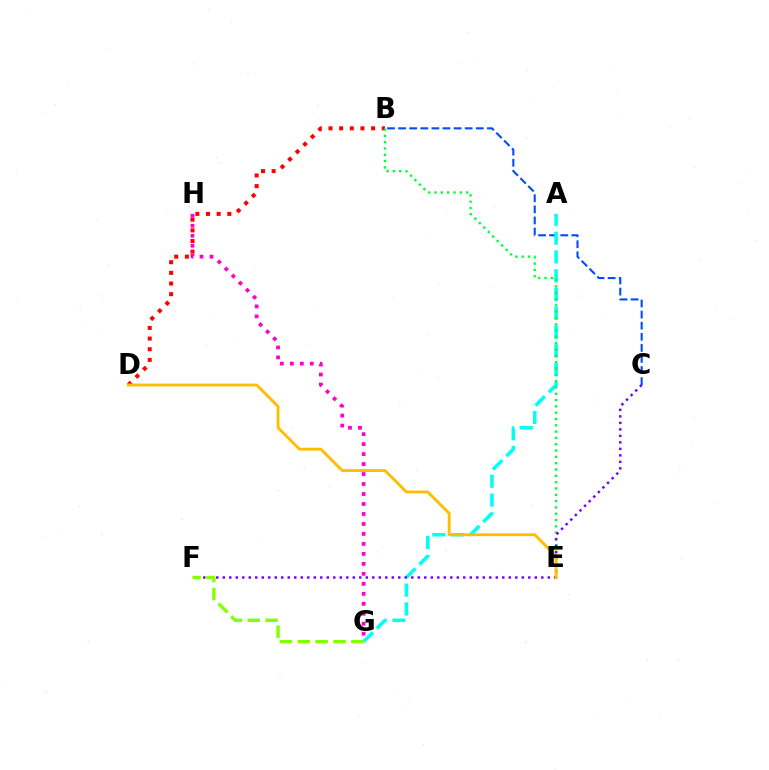{('B', 'D'): [{'color': '#ff0000', 'line_style': 'dotted', 'thickness': 2.89}], ('B', 'C'): [{'color': '#004bff', 'line_style': 'dashed', 'thickness': 1.51}], ('A', 'G'): [{'color': '#00fff6', 'line_style': 'dashed', 'thickness': 2.56}], ('B', 'E'): [{'color': '#00ff39', 'line_style': 'dotted', 'thickness': 1.72}], ('C', 'F'): [{'color': '#7200ff', 'line_style': 'dotted', 'thickness': 1.77}], ('F', 'G'): [{'color': '#84ff00', 'line_style': 'dashed', 'thickness': 2.43}], ('G', 'H'): [{'color': '#ff00cf', 'line_style': 'dotted', 'thickness': 2.71}], ('D', 'E'): [{'color': '#ffbd00', 'line_style': 'solid', 'thickness': 2.06}]}